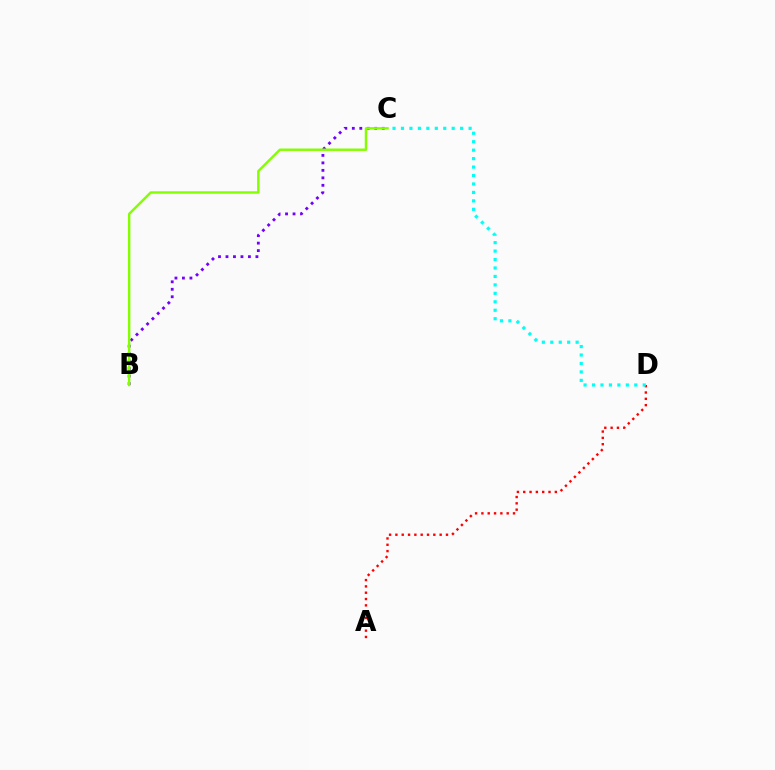{('B', 'C'): [{'color': '#7200ff', 'line_style': 'dotted', 'thickness': 2.03}, {'color': '#84ff00', 'line_style': 'solid', 'thickness': 1.75}], ('A', 'D'): [{'color': '#ff0000', 'line_style': 'dotted', 'thickness': 1.72}], ('C', 'D'): [{'color': '#00fff6', 'line_style': 'dotted', 'thickness': 2.3}]}